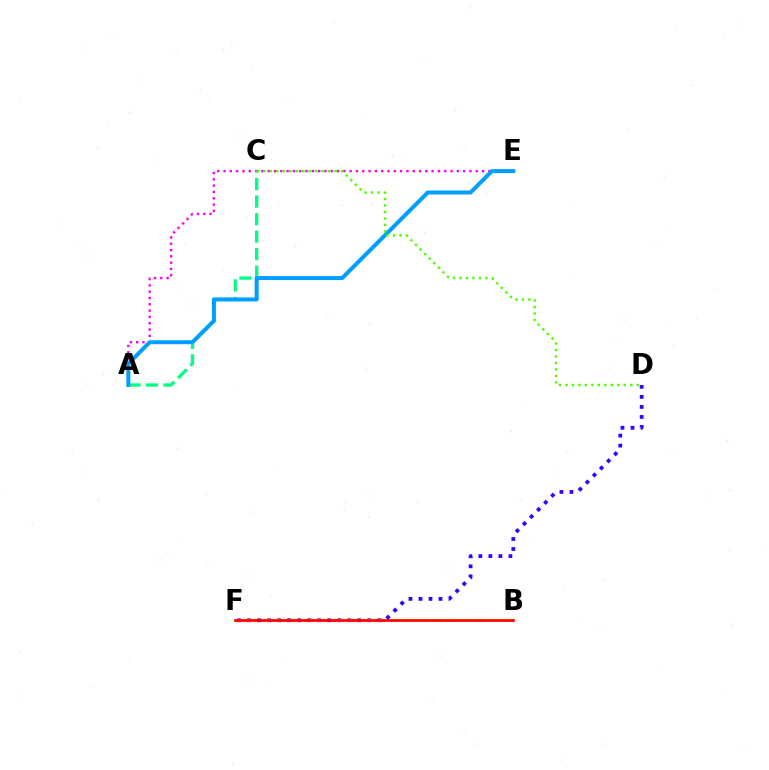{('A', 'E'): [{'color': '#ff00ed', 'line_style': 'dotted', 'thickness': 1.71}, {'color': '#009eff', 'line_style': 'solid', 'thickness': 2.88}], ('D', 'F'): [{'color': '#3700ff', 'line_style': 'dotted', 'thickness': 2.72}], ('B', 'F'): [{'color': '#ffd500', 'line_style': 'dashed', 'thickness': 1.94}, {'color': '#ff0000', 'line_style': 'solid', 'thickness': 1.93}], ('A', 'C'): [{'color': '#00ff86', 'line_style': 'dashed', 'thickness': 2.38}], ('C', 'D'): [{'color': '#4fff00', 'line_style': 'dotted', 'thickness': 1.76}]}